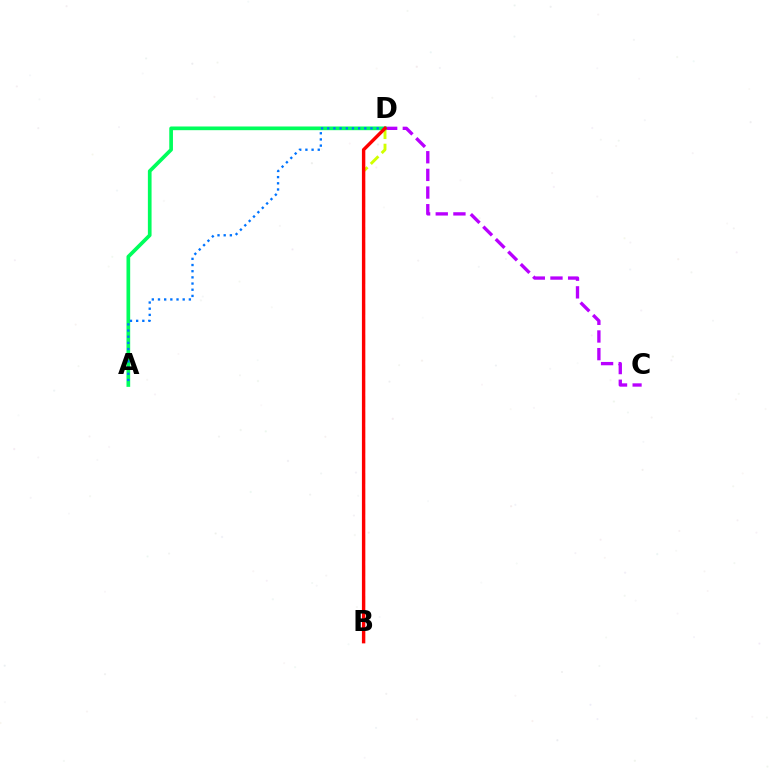{('C', 'D'): [{'color': '#b900ff', 'line_style': 'dashed', 'thickness': 2.4}], ('B', 'D'): [{'color': '#d1ff00', 'line_style': 'dashed', 'thickness': 2.09}, {'color': '#ff0000', 'line_style': 'solid', 'thickness': 2.45}], ('A', 'D'): [{'color': '#00ff5c', 'line_style': 'solid', 'thickness': 2.66}, {'color': '#0074ff', 'line_style': 'dotted', 'thickness': 1.68}]}